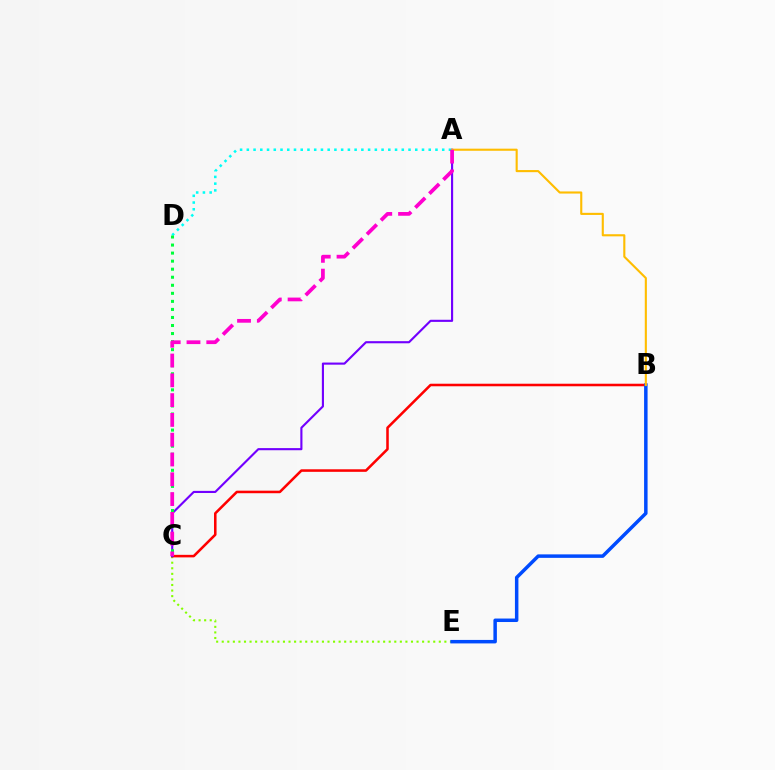{('C', 'E'): [{'color': '#84ff00', 'line_style': 'dotted', 'thickness': 1.51}], ('B', 'C'): [{'color': '#ff0000', 'line_style': 'solid', 'thickness': 1.83}], ('B', 'E'): [{'color': '#004bff', 'line_style': 'solid', 'thickness': 2.51}], ('A', 'C'): [{'color': '#7200ff', 'line_style': 'solid', 'thickness': 1.53}, {'color': '#ff00cf', 'line_style': 'dashed', 'thickness': 2.69}], ('A', 'B'): [{'color': '#ffbd00', 'line_style': 'solid', 'thickness': 1.52}], ('A', 'D'): [{'color': '#00fff6', 'line_style': 'dotted', 'thickness': 1.83}], ('C', 'D'): [{'color': '#00ff39', 'line_style': 'dotted', 'thickness': 2.19}]}